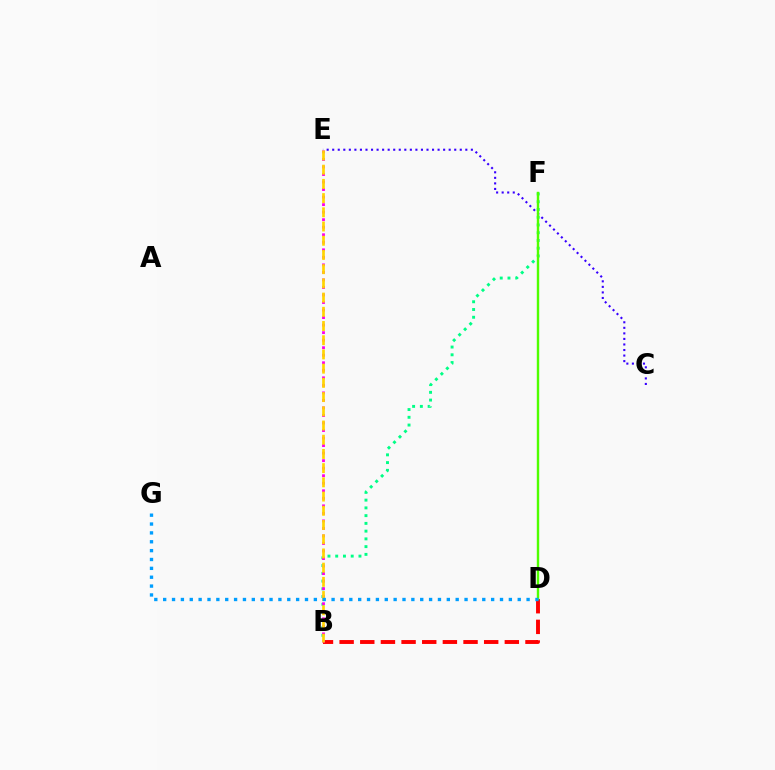{('B', 'D'): [{'color': '#ff0000', 'line_style': 'dashed', 'thickness': 2.81}], ('B', 'F'): [{'color': '#00ff86', 'line_style': 'dotted', 'thickness': 2.11}], ('C', 'E'): [{'color': '#3700ff', 'line_style': 'dotted', 'thickness': 1.51}], ('B', 'E'): [{'color': '#ff00ed', 'line_style': 'dotted', 'thickness': 2.05}, {'color': '#ffd500', 'line_style': 'dashed', 'thickness': 1.93}], ('D', 'F'): [{'color': '#4fff00', 'line_style': 'solid', 'thickness': 1.74}], ('D', 'G'): [{'color': '#009eff', 'line_style': 'dotted', 'thickness': 2.41}]}